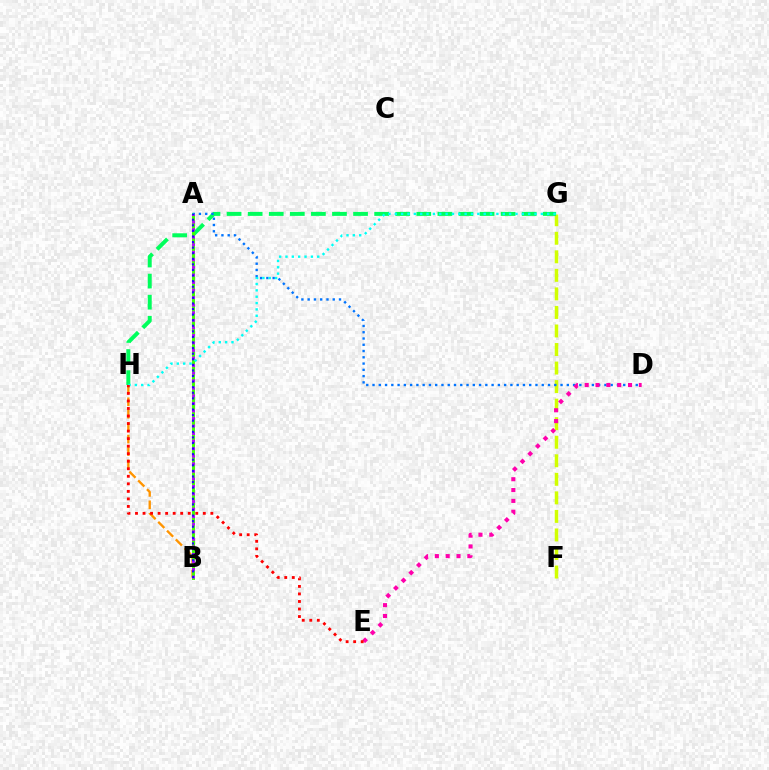{('F', 'G'): [{'color': '#d1ff00', 'line_style': 'dashed', 'thickness': 2.52}], ('G', 'H'): [{'color': '#00ff5c', 'line_style': 'dashed', 'thickness': 2.86}, {'color': '#00fff6', 'line_style': 'dotted', 'thickness': 1.73}], ('B', 'H'): [{'color': '#ff9400', 'line_style': 'dashed', 'thickness': 1.69}], ('A', 'B'): [{'color': '#3dff00', 'line_style': 'solid', 'thickness': 2.11}, {'color': '#b900ff', 'line_style': 'dotted', 'thickness': 2.05}, {'color': '#2500ff', 'line_style': 'dotted', 'thickness': 1.52}], ('A', 'D'): [{'color': '#0074ff', 'line_style': 'dotted', 'thickness': 1.7}], ('D', 'E'): [{'color': '#ff00ac', 'line_style': 'dotted', 'thickness': 2.94}], ('E', 'H'): [{'color': '#ff0000', 'line_style': 'dotted', 'thickness': 2.05}]}